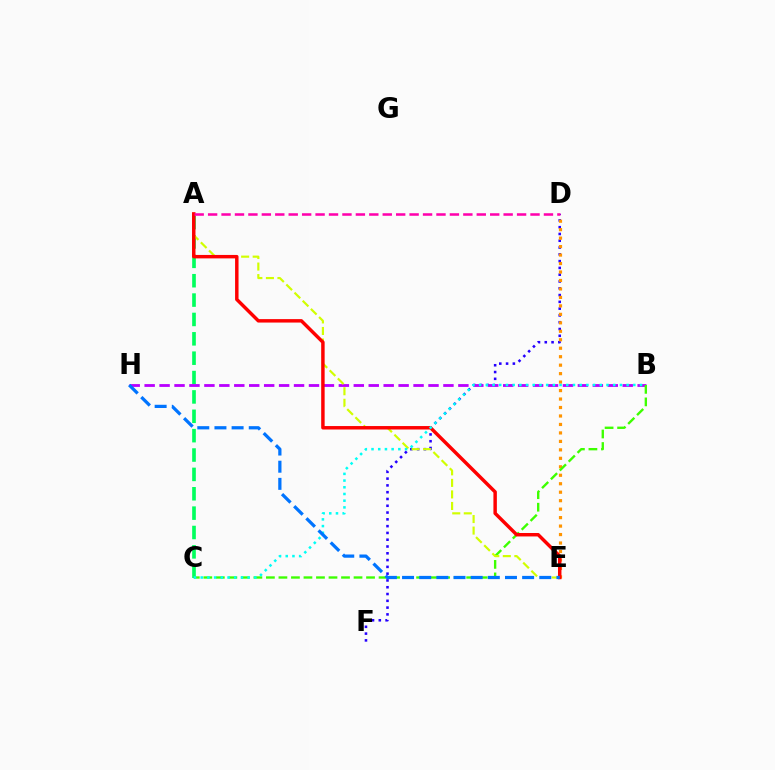{('D', 'F'): [{'color': '#2500ff', 'line_style': 'dotted', 'thickness': 1.84}], ('A', 'C'): [{'color': '#00ff5c', 'line_style': 'dashed', 'thickness': 2.63}], ('D', 'E'): [{'color': '#ff9400', 'line_style': 'dotted', 'thickness': 2.3}], ('B', 'H'): [{'color': '#b900ff', 'line_style': 'dashed', 'thickness': 2.03}], ('B', 'C'): [{'color': '#3dff00', 'line_style': 'dashed', 'thickness': 1.7}, {'color': '#00fff6', 'line_style': 'dotted', 'thickness': 1.82}], ('A', 'E'): [{'color': '#d1ff00', 'line_style': 'dashed', 'thickness': 1.57}, {'color': '#ff0000', 'line_style': 'solid', 'thickness': 2.49}], ('A', 'D'): [{'color': '#ff00ac', 'line_style': 'dashed', 'thickness': 1.82}], ('E', 'H'): [{'color': '#0074ff', 'line_style': 'dashed', 'thickness': 2.33}]}